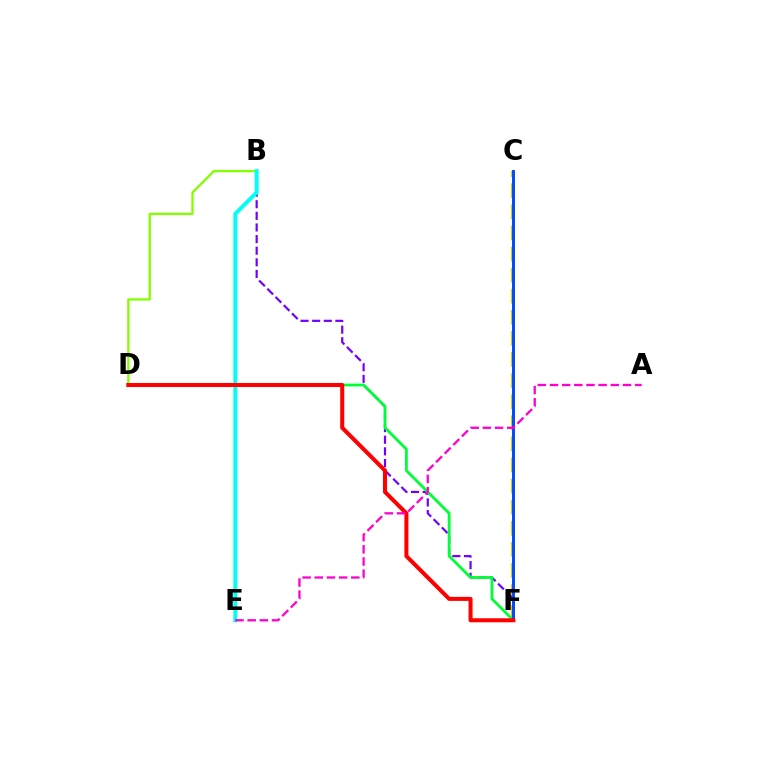{('B', 'D'): [{'color': '#84ff00', 'line_style': 'solid', 'thickness': 1.66}], ('C', 'F'): [{'color': '#ffbd00', 'line_style': 'dashed', 'thickness': 2.87}, {'color': '#004bff', 'line_style': 'solid', 'thickness': 2.12}], ('B', 'F'): [{'color': '#7200ff', 'line_style': 'dashed', 'thickness': 1.58}], ('D', 'F'): [{'color': '#00ff39', 'line_style': 'solid', 'thickness': 2.02}, {'color': '#ff0000', 'line_style': 'solid', 'thickness': 2.9}], ('B', 'E'): [{'color': '#00fff6', 'line_style': 'solid', 'thickness': 2.84}], ('A', 'E'): [{'color': '#ff00cf', 'line_style': 'dashed', 'thickness': 1.65}]}